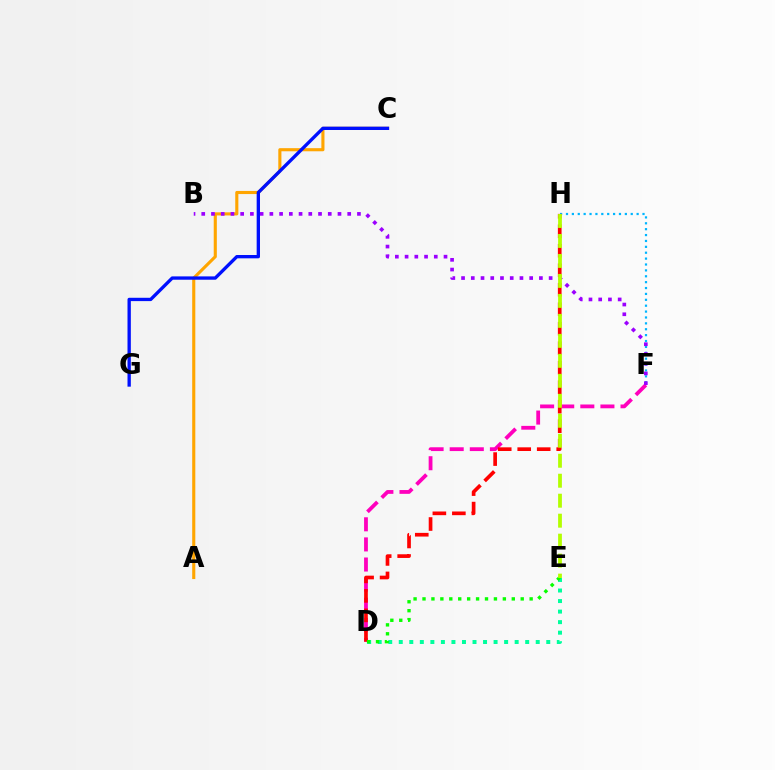{('D', 'E'): [{'color': '#00ff9d', 'line_style': 'dotted', 'thickness': 2.86}, {'color': '#08ff00', 'line_style': 'dotted', 'thickness': 2.43}], ('D', 'F'): [{'color': '#ff00bd', 'line_style': 'dashed', 'thickness': 2.73}], ('F', 'H'): [{'color': '#00b5ff', 'line_style': 'dotted', 'thickness': 1.6}], ('A', 'C'): [{'color': '#ffa500', 'line_style': 'solid', 'thickness': 2.24}], ('D', 'H'): [{'color': '#ff0000', 'line_style': 'dashed', 'thickness': 2.65}], ('B', 'F'): [{'color': '#9b00ff', 'line_style': 'dotted', 'thickness': 2.64}], ('E', 'H'): [{'color': '#b3ff00', 'line_style': 'dashed', 'thickness': 2.71}], ('C', 'G'): [{'color': '#0010ff', 'line_style': 'solid', 'thickness': 2.4}]}